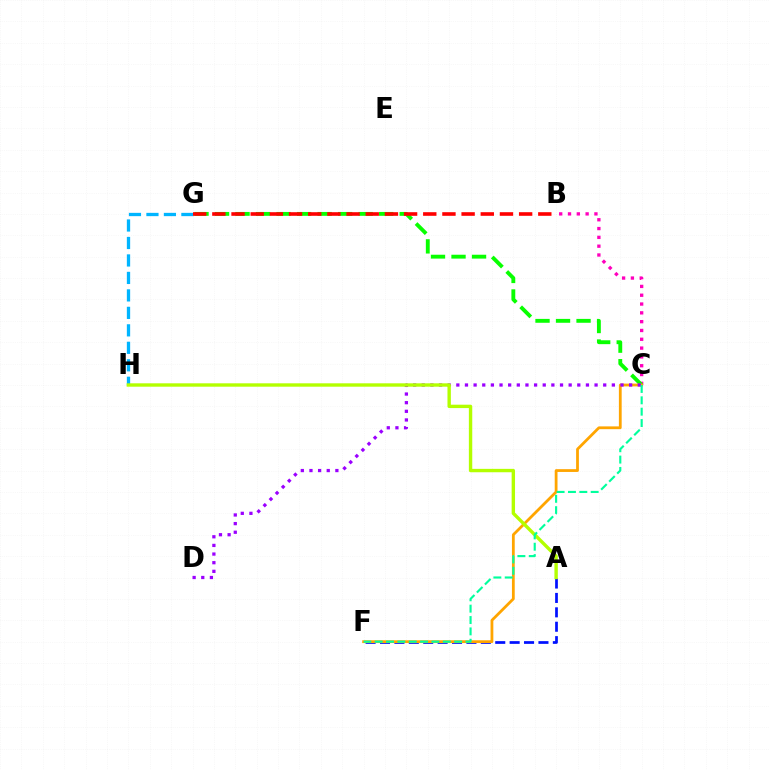{('B', 'C'): [{'color': '#ff00bd', 'line_style': 'dotted', 'thickness': 2.39}], ('A', 'F'): [{'color': '#0010ff', 'line_style': 'dashed', 'thickness': 1.96}], ('C', 'G'): [{'color': '#08ff00', 'line_style': 'dashed', 'thickness': 2.79}], ('C', 'F'): [{'color': '#ffa500', 'line_style': 'solid', 'thickness': 2.0}, {'color': '#00ff9d', 'line_style': 'dashed', 'thickness': 1.54}], ('C', 'D'): [{'color': '#9b00ff', 'line_style': 'dotted', 'thickness': 2.35}], ('G', 'H'): [{'color': '#00b5ff', 'line_style': 'dashed', 'thickness': 2.37}], ('B', 'G'): [{'color': '#ff0000', 'line_style': 'dashed', 'thickness': 2.6}], ('A', 'H'): [{'color': '#b3ff00', 'line_style': 'solid', 'thickness': 2.44}]}